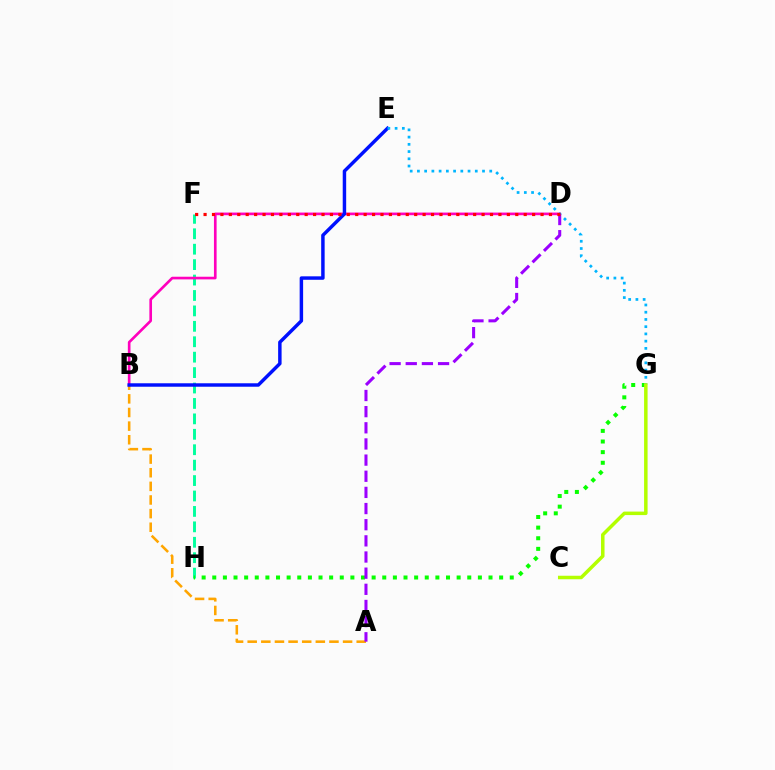{('A', 'B'): [{'color': '#ffa500', 'line_style': 'dashed', 'thickness': 1.85}], ('F', 'H'): [{'color': '#00ff9d', 'line_style': 'dashed', 'thickness': 2.1}], ('B', 'D'): [{'color': '#ff00bd', 'line_style': 'solid', 'thickness': 1.91}], ('B', 'E'): [{'color': '#0010ff', 'line_style': 'solid', 'thickness': 2.49}], ('G', 'H'): [{'color': '#08ff00', 'line_style': 'dotted', 'thickness': 2.89}], ('E', 'G'): [{'color': '#00b5ff', 'line_style': 'dotted', 'thickness': 1.97}], ('A', 'D'): [{'color': '#9b00ff', 'line_style': 'dashed', 'thickness': 2.19}], ('C', 'G'): [{'color': '#b3ff00', 'line_style': 'solid', 'thickness': 2.52}], ('D', 'F'): [{'color': '#ff0000', 'line_style': 'dotted', 'thickness': 2.29}]}